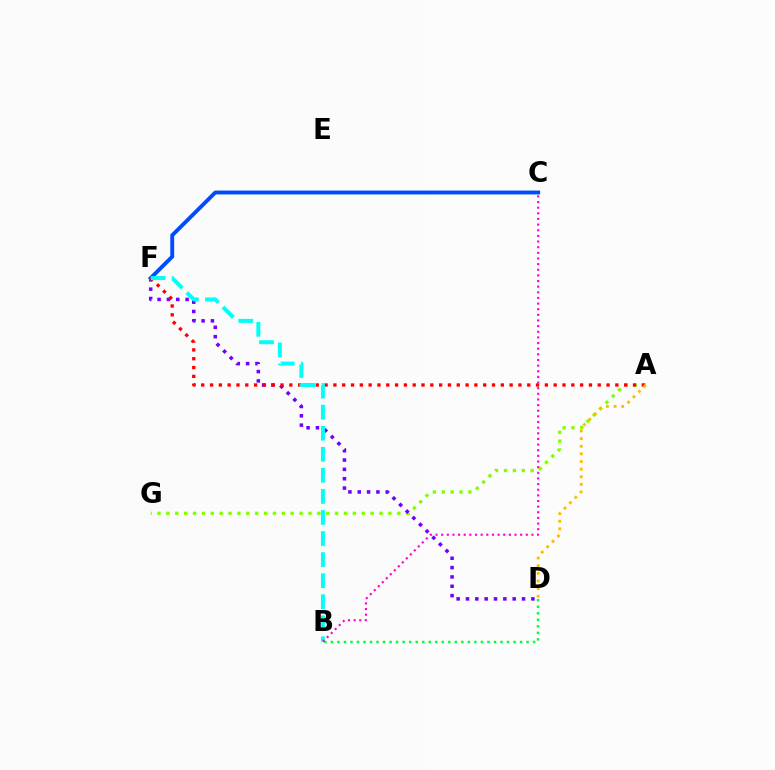{('A', 'G'): [{'color': '#84ff00', 'line_style': 'dotted', 'thickness': 2.41}], ('D', 'F'): [{'color': '#7200ff', 'line_style': 'dotted', 'thickness': 2.54}], ('C', 'F'): [{'color': '#004bff', 'line_style': 'solid', 'thickness': 2.79}], ('B', 'D'): [{'color': '#00ff39', 'line_style': 'dotted', 'thickness': 1.77}], ('A', 'F'): [{'color': '#ff0000', 'line_style': 'dotted', 'thickness': 2.39}], ('B', 'F'): [{'color': '#00fff6', 'line_style': 'dashed', 'thickness': 2.86}], ('B', 'C'): [{'color': '#ff00cf', 'line_style': 'dotted', 'thickness': 1.53}], ('A', 'D'): [{'color': '#ffbd00', 'line_style': 'dotted', 'thickness': 2.07}]}